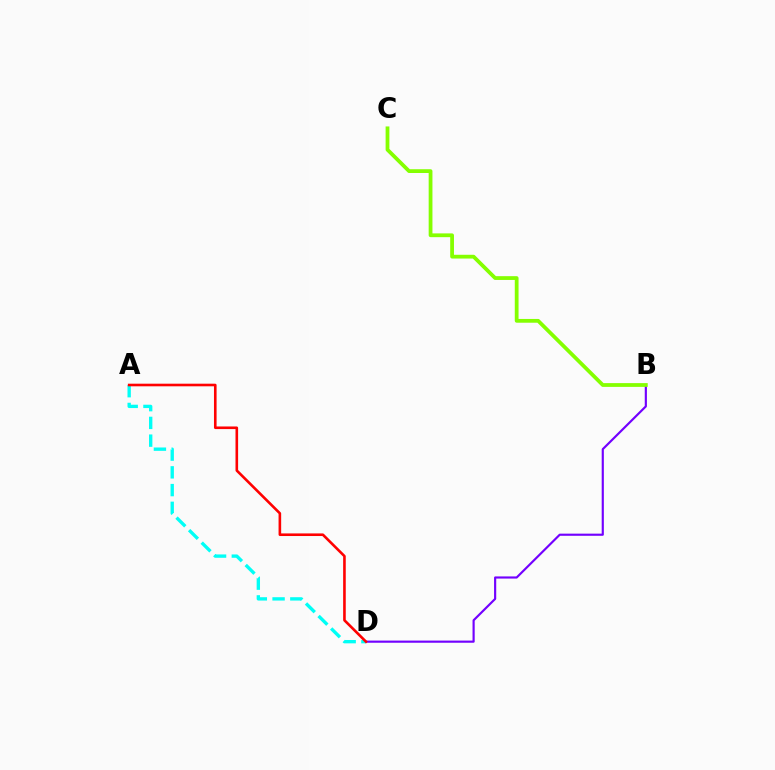{('B', 'D'): [{'color': '#7200ff', 'line_style': 'solid', 'thickness': 1.55}], ('A', 'D'): [{'color': '#00fff6', 'line_style': 'dashed', 'thickness': 2.41}, {'color': '#ff0000', 'line_style': 'solid', 'thickness': 1.88}], ('B', 'C'): [{'color': '#84ff00', 'line_style': 'solid', 'thickness': 2.72}]}